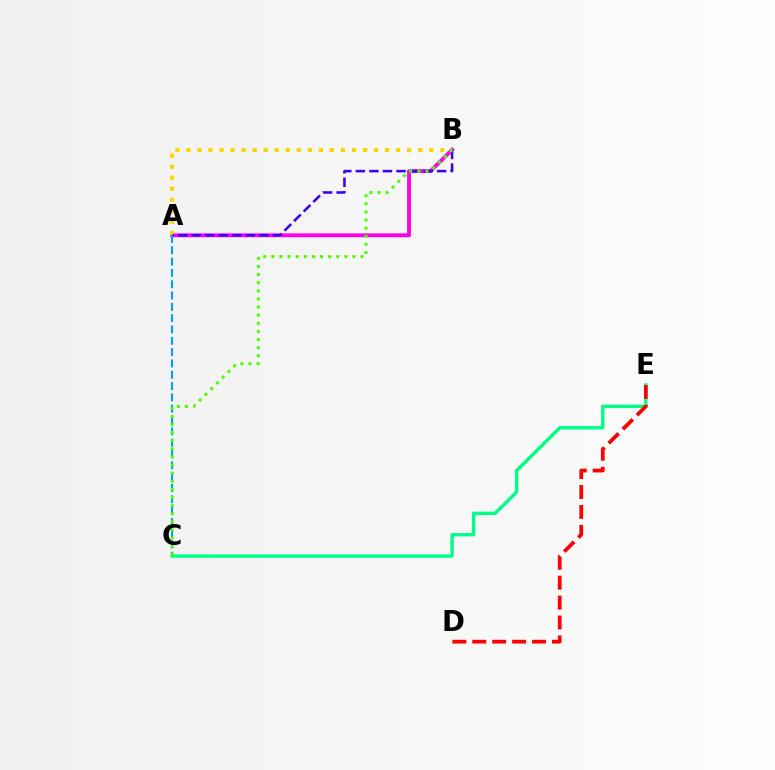{('A', 'B'): [{'color': '#ff00ed', 'line_style': 'solid', 'thickness': 2.79}, {'color': '#ffd500', 'line_style': 'dotted', 'thickness': 3.0}, {'color': '#3700ff', 'line_style': 'dashed', 'thickness': 1.84}], ('C', 'E'): [{'color': '#00ff86', 'line_style': 'solid', 'thickness': 2.43}], ('A', 'C'): [{'color': '#009eff', 'line_style': 'dashed', 'thickness': 1.54}], ('B', 'C'): [{'color': '#4fff00', 'line_style': 'dotted', 'thickness': 2.2}], ('D', 'E'): [{'color': '#ff0000', 'line_style': 'dashed', 'thickness': 2.71}]}